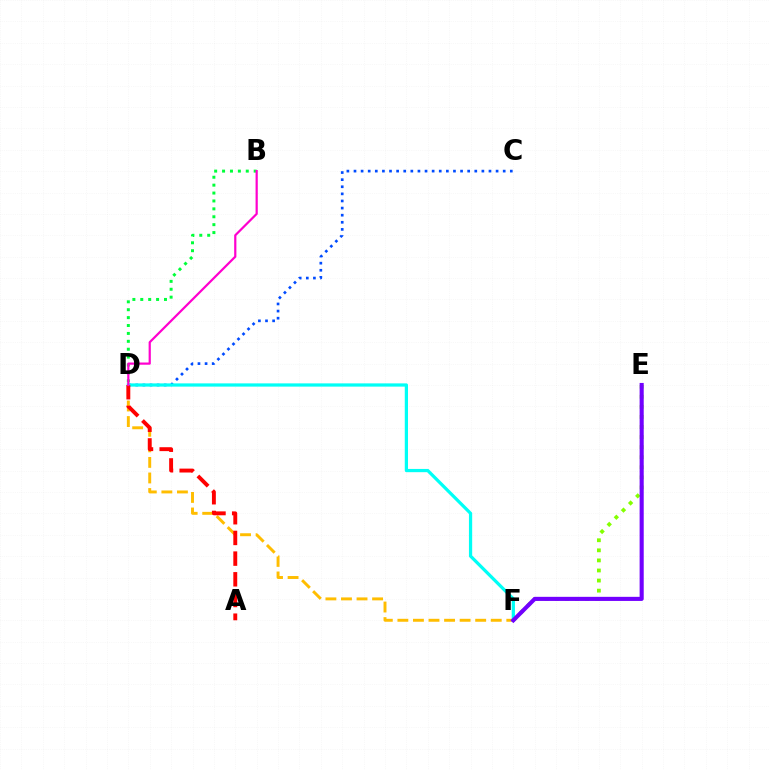{('E', 'F'): [{'color': '#84ff00', 'line_style': 'dotted', 'thickness': 2.74}, {'color': '#7200ff', 'line_style': 'solid', 'thickness': 2.96}], ('C', 'D'): [{'color': '#004bff', 'line_style': 'dotted', 'thickness': 1.93}], ('D', 'F'): [{'color': '#ffbd00', 'line_style': 'dashed', 'thickness': 2.11}, {'color': '#00fff6', 'line_style': 'solid', 'thickness': 2.33}], ('A', 'D'): [{'color': '#ff0000', 'line_style': 'dashed', 'thickness': 2.81}], ('B', 'D'): [{'color': '#00ff39', 'line_style': 'dotted', 'thickness': 2.15}, {'color': '#ff00cf', 'line_style': 'solid', 'thickness': 1.59}]}